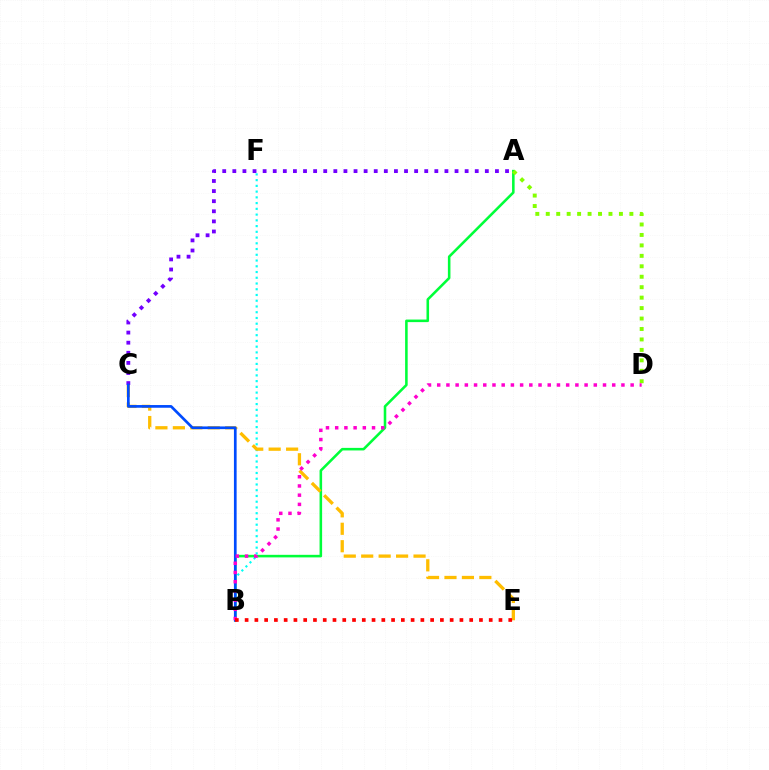{('A', 'C'): [{'color': '#7200ff', 'line_style': 'dotted', 'thickness': 2.74}], ('A', 'B'): [{'color': '#00ff39', 'line_style': 'solid', 'thickness': 1.85}], ('B', 'F'): [{'color': '#00fff6', 'line_style': 'dotted', 'thickness': 1.56}], ('C', 'E'): [{'color': '#ffbd00', 'line_style': 'dashed', 'thickness': 2.37}], ('B', 'C'): [{'color': '#004bff', 'line_style': 'solid', 'thickness': 1.94}], ('A', 'D'): [{'color': '#84ff00', 'line_style': 'dotted', 'thickness': 2.84}], ('B', 'D'): [{'color': '#ff00cf', 'line_style': 'dotted', 'thickness': 2.5}], ('B', 'E'): [{'color': '#ff0000', 'line_style': 'dotted', 'thickness': 2.65}]}